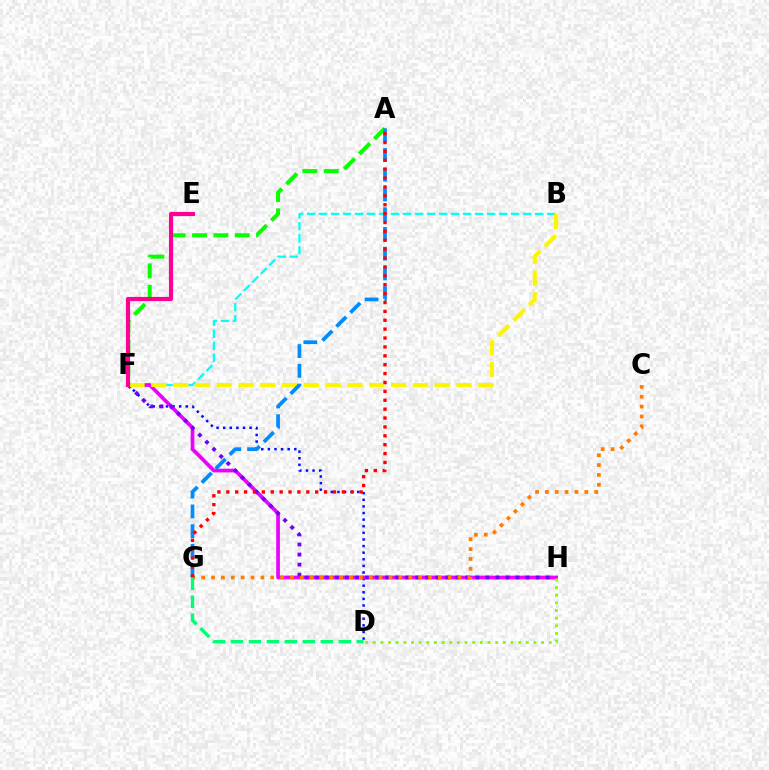{('B', 'F'): [{'color': '#00fff6', 'line_style': 'dashed', 'thickness': 1.63}, {'color': '#fcf500', 'line_style': 'dashed', 'thickness': 2.96}], ('D', 'F'): [{'color': '#0010ff', 'line_style': 'dotted', 'thickness': 1.8}], ('F', 'H'): [{'color': '#ee00ff', 'line_style': 'solid', 'thickness': 2.68}, {'color': '#7200ff', 'line_style': 'dotted', 'thickness': 2.73}], ('A', 'F'): [{'color': '#08ff00', 'line_style': 'dashed', 'thickness': 2.9}], ('C', 'G'): [{'color': '#ff7c00', 'line_style': 'dotted', 'thickness': 2.68}], ('E', 'F'): [{'color': '#ff0094', 'line_style': 'solid', 'thickness': 2.99}], ('D', 'H'): [{'color': '#84ff00', 'line_style': 'dotted', 'thickness': 2.08}], ('A', 'G'): [{'color': '#008cff', 'line_style': 'dashed', 'thickness': 2.68}, {'color': '#ff0000', 'line_style': 'dotted', 'thickness': 2.41}], ('D', 'G'): [{'color': '#00ff74', 'line_style': 'dashed', 'thickness': 2.44}]}